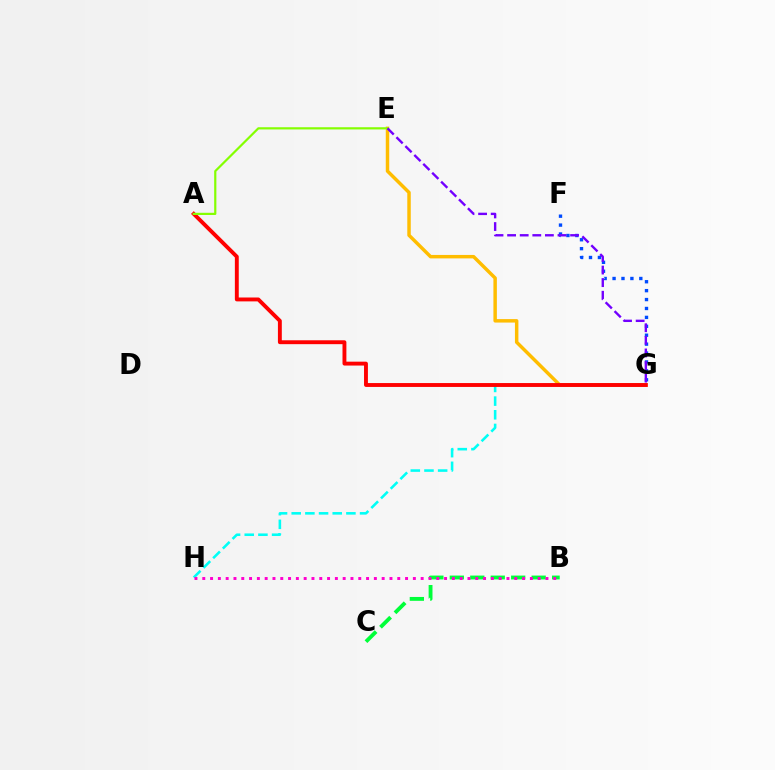{('E', 'G'): [{'color': '#ffbd00', 'line_style': 'solid', 'thickness': 2.49}, {'color': '#7200ff', 'line_style': 'dashed', 'thickness': 1.71}], ('G', 'H'): [{'color': '#00fff6', 'line_style': 'dashed', 'thickness': 1.86}], ('B', 'C'): [{'color': '#00ff39', 'line_style': 'dashed', 'thickness': 2.78}], ('F', 'G'): [{'color': '#004bff', 'line_style': 'dotted', 'thickness': 2.42}], ('A', 'G'): [{'color': '#ff0000', 'line_style': 'solid', 'thickness': 2.8}], ('A', 'E'): [{'color': '#84ff00', 'line_style': 'solid', 'thickness': 1.58}], ('B', 'H'): [{'color': '#ff00cf', 'line_style': 'dotted', 'thickness': 2.12}]}